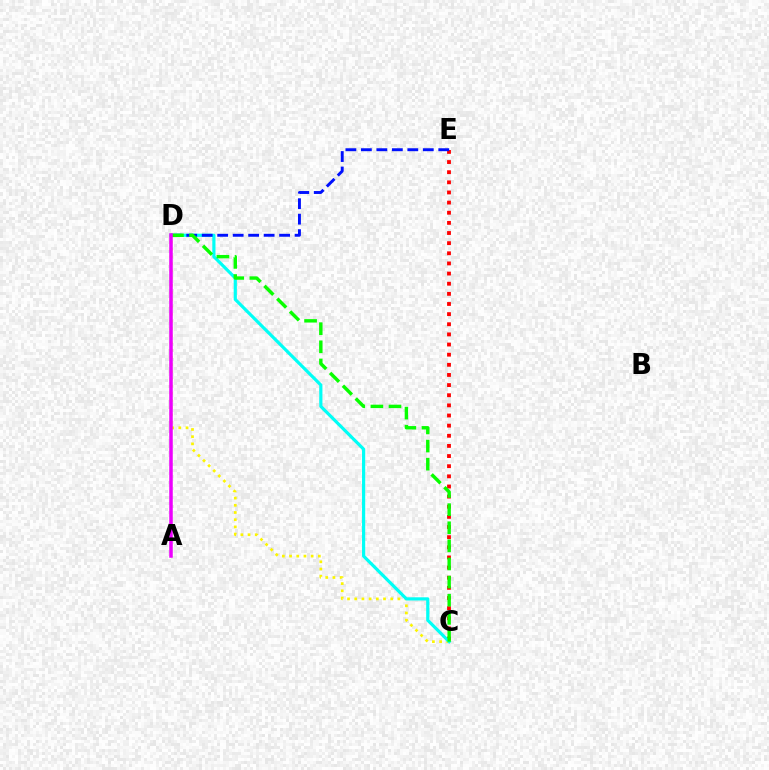{('C', 'D'): [{'color': '#fcf500', 'line_style': 'dotted', 'thickness': 1.96}, {'color': '#00fff6', 'line_style': 'solid', 'thickness': 2.29}, {'color': '#08ff00', 'line_style': 'dashed', 'thickness': 2.46}], ('C', 'E'): [{'color': '#ff0000', 'line_style': 'dotted', 'thickness': 2.75}], ('D', 'E'): [{'color': '#0010ff', 'line_style': 'dashed', 'thickness': 2.1}], ('A', 'D'): [{'color': '#ee00ff', 'line_style': 'solid', 'thickness': 2.53}]}